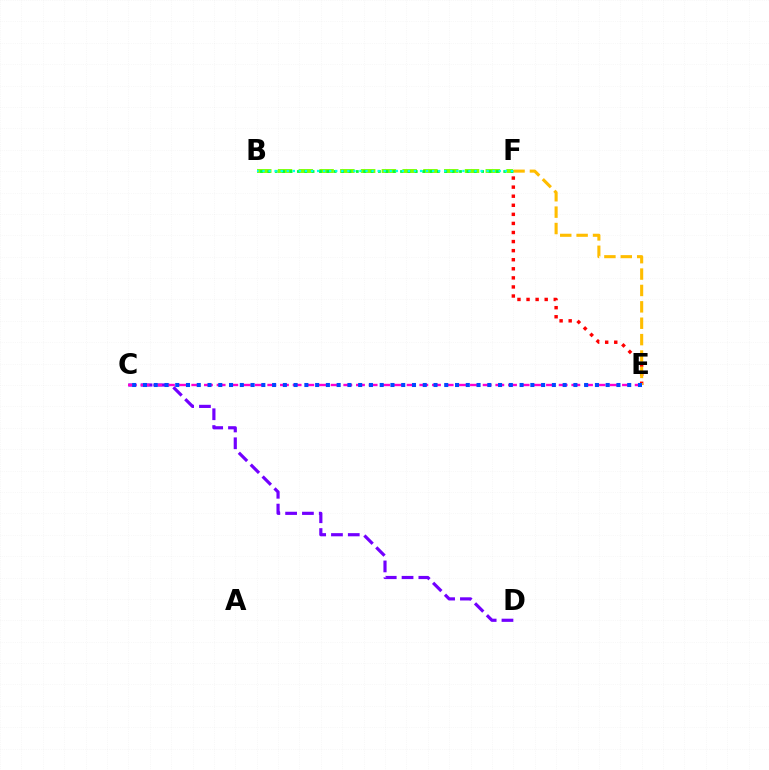{('C', 'D'): [{'color': '#7200ff', 'line_style': 'dashed', 'thickness': 2.28}], ('E', 'F'): [{'color': '#ff0000', 'line_style': 'dotted', 'thickness': 2.47}, {'color': '#ffbd00', 'line_style': 'dashed', 'thickness': 2.23}], ('B', 'F'): [{'color': '#84ff00', 'line_style': 'dashed', 'thickness': 2.82}, {'color': '#00ff39', 'line_style': 'dotted', 'thickness': 2.0}, {'color': '#00fff6', 'line_style': 'dotted', 'thickness': 1.65}], ('C', 'E'): [{'color': '#ff00cf', 'line_style': 'dashed', 'thickness': 1.72}, {'color': '#004bff', 'line_style': 'dotted', 'thickness': 2.92}]}